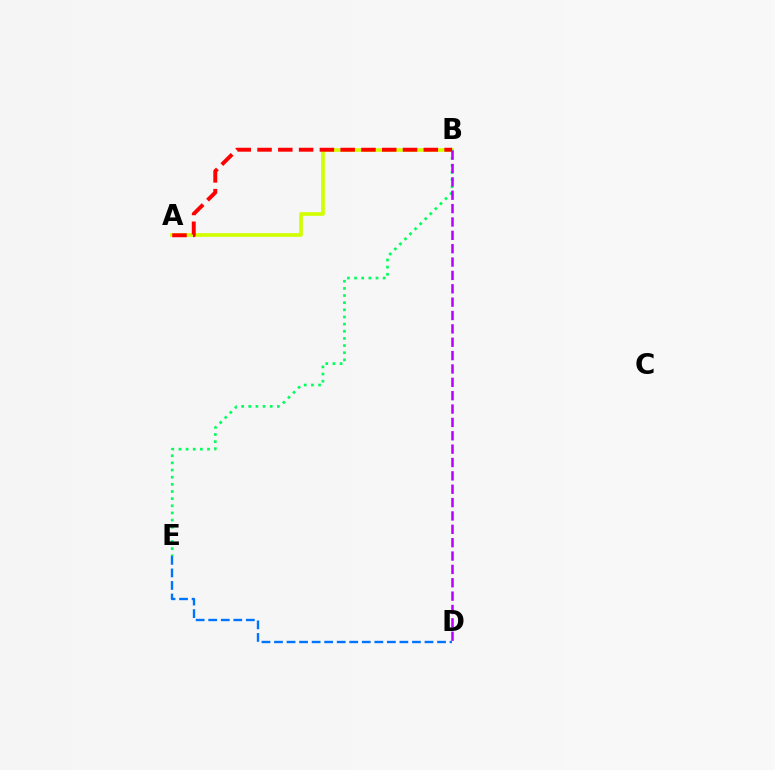{('A', 'B'): [{'color': '#d1ff00', 'line_style': 'solid', 'thickness': 2.65}, {'color': '#ff0000', 'line_style': 'dashed', 'thickness': 2.82}], ('B', 'E'): [{'color': '#00ff5c', 'line_style': 'dotted', 'thickness': 1.94}], ('D', 'E'): [{'color': '#0074ff', 'line_style': 'dashed', 'thickness': 1.7}], ('B', 'D'): [{'color': '#b900ff', 'line_style': 'dashed', 'thickness': 1.82}]}